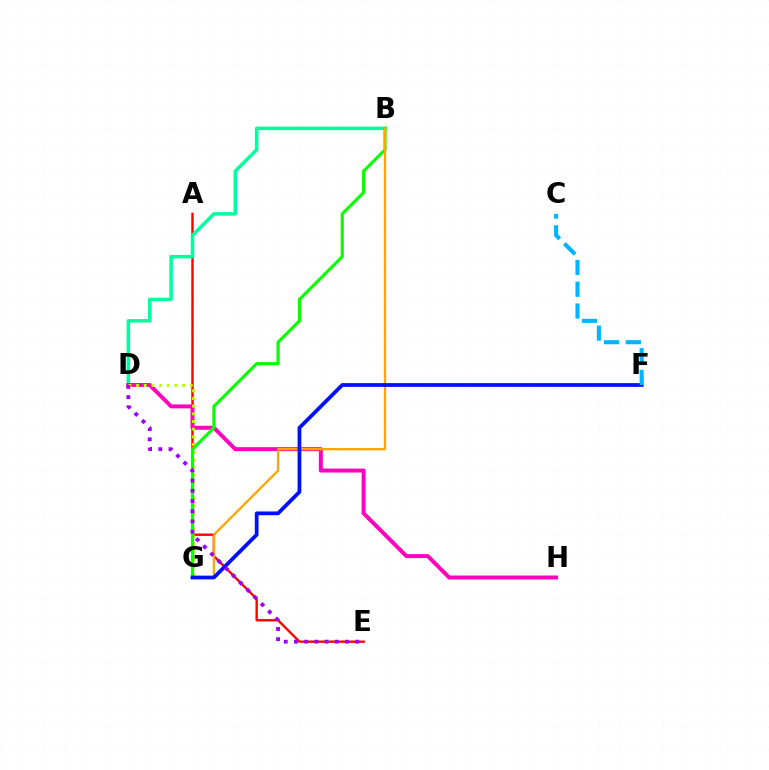{('A', 'E'): [{'color': '#ff0000', 'line_style': 'solid', 'thickness': 1.72}], ('B', 'D'): [{'color': '#00ff9d', 'line_style': 'solid', 'thickness': 2.52}], ('D', 'H'): [{'color': '#ff00bd', 'line_style': 'solid', 'thickness': 2.86}], ('D', 'G'): [{'color': '#b3ff00', 'line_style': 'dotted', 'thickness': 2.08}], ('B', 'G'): [{'color': '#08ff00', 'line_style': 'solid', 'thickness': 2.25}, {'color': '#ffa500', 'line_style': 'solid', 'thickness': 1.65}], ('F', 'G'): [{'color': '#0010ff', 'line_style': 'solid', 'thickness': 2.71}], ('C', 'F'): [{'color': '#00b5ff', 'line_style': 'dashed', 'thickness': 2.96}], ('D', 'E'): [{'color': '#9b00ff', 'line_style': 'dotted', 'thickness': 2.77}]}